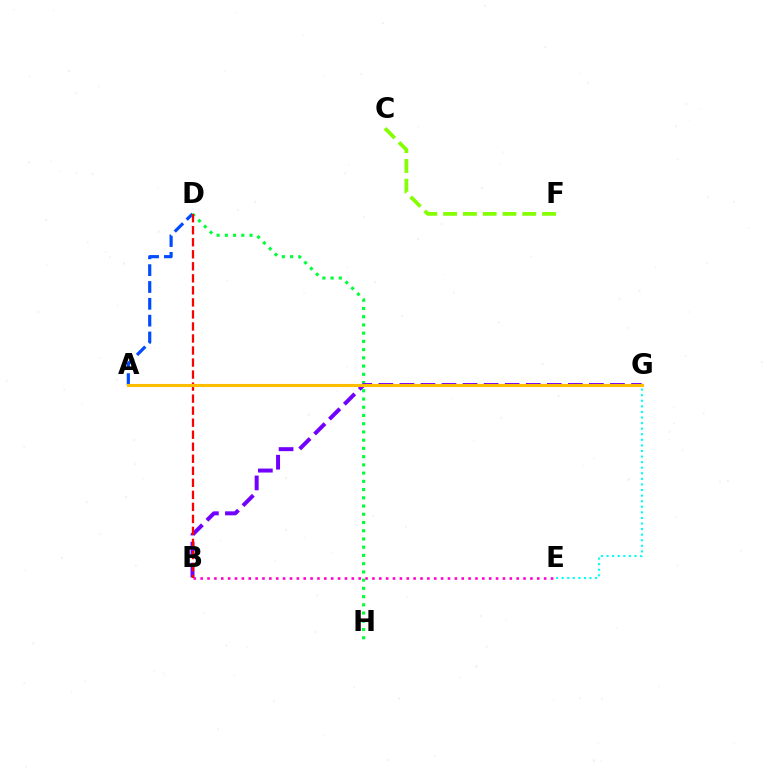{('B', 'E'): [{'color': '#ff00cf', 'line_style': 'dotted', 'thickness': 1.87}], ('A', 'D'): [{'color': '#004bff', 'line_style': 'dashed', 'thickness': 2.29}], ('D', 'H'): [{'color': '#00ff39', 'line_style': 'dotted', 'thickness': 2.24}], ('B', 'G'): [{'color': '#7200ff', 'line_style': 'dashed', 'thickness': 2.86}], ('C', 'F'): [{'color': '#84ff00', 'line_style': 'dashed', 'thickness': 2.69}], ('B', 'D'): [{'color': '#ff0000', 'line_style': 'dashed', 'thickness': 1.63}], ('E', 'G'): [{'color': '#00fff6', 'line_style': 'dotted', 'thickness': 1.52}], ('A', 'G'): [{'color': '#ffbd00', 'line_style': 'solid', 'thickness': 2.25}]}